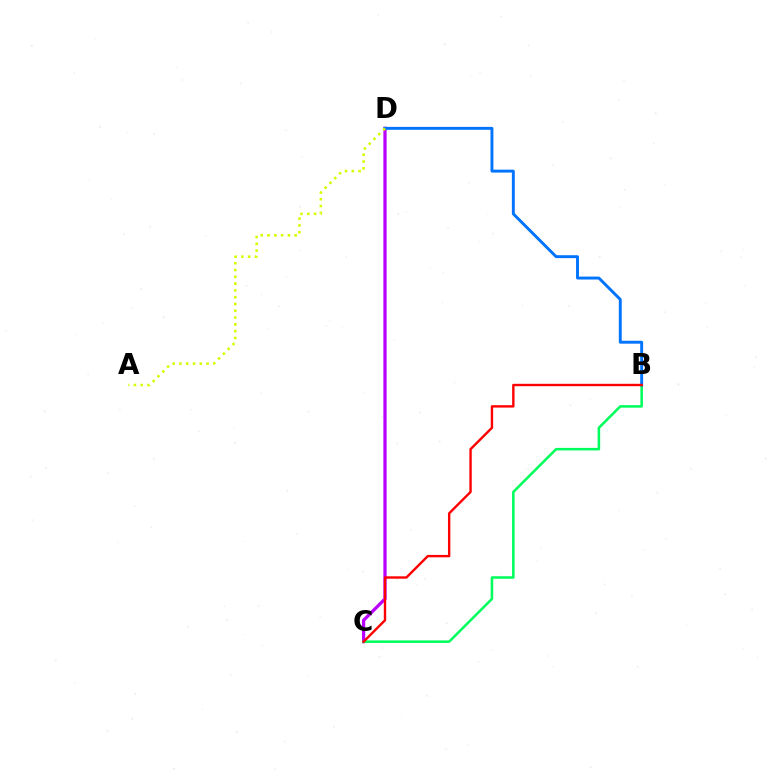{('C', 'D'): [{'color': '#b900ff', 'line_style': 'solid', 'thickness': 2.33}], ('B', 'C'): [{'color': '#00ff5c', 'line_style': 'solid', 'thickness': 1.84}, {'color': '#ff0000', 'line_style': 'solid', 'thickness': 1.72}], ('B', 'D'): [{'color': '#0074ff', 'line_style': 'solid', 'thickness': 2.1}], ('A', 'D'): [{'color': '#d1ff00', 'line_style': 'dotted', 'thickness': 1.85}]}